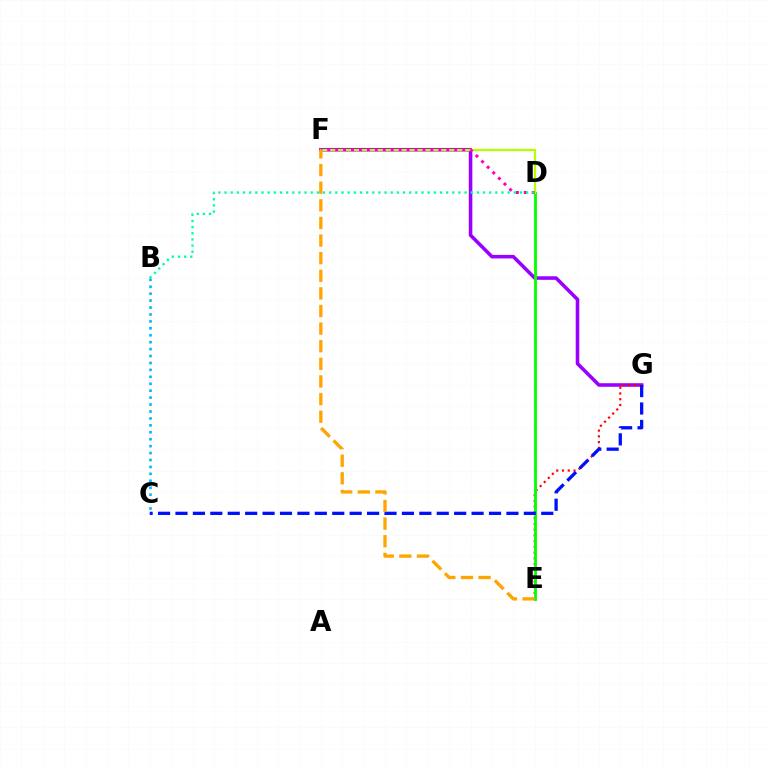{('F', 'G'): [{'color': '#9b00ff', 'line_style': 'solid', 'thickness': 2.57}], ('E', 'G'): [{'color': '#ff0000', 'line_style': 'dotted', 'thickness': 1.56}], ('D', 'E'): [{'color': '#08ff00', 'line_style': 'solid', 'thickness': 2.07}], ('D', 'F'): [{'color': '#b3ff00', 'line_style': 'solid', 'thickness': 1.61}, {'color': '#ff00bd', 'line_style': 'dotted', 'thickness': 2.16}], ('B', 'C'): [{'color': '#00b5ff', 'line_style': 'dotted', 'thickness': 1.88}], ('B', 'D'): [{'color': '#00ff9d', 'line_style': 'dotted', 'thickness': 1.67}], ('C', 'G'): [{'color': '#0010ff', 'line_style': 'dashed', 'thickness': 2.37}], ('E', 'F'): [{'color': '#ffa500', 'line_style': 'dashed', 'thickness': 2.39}]}